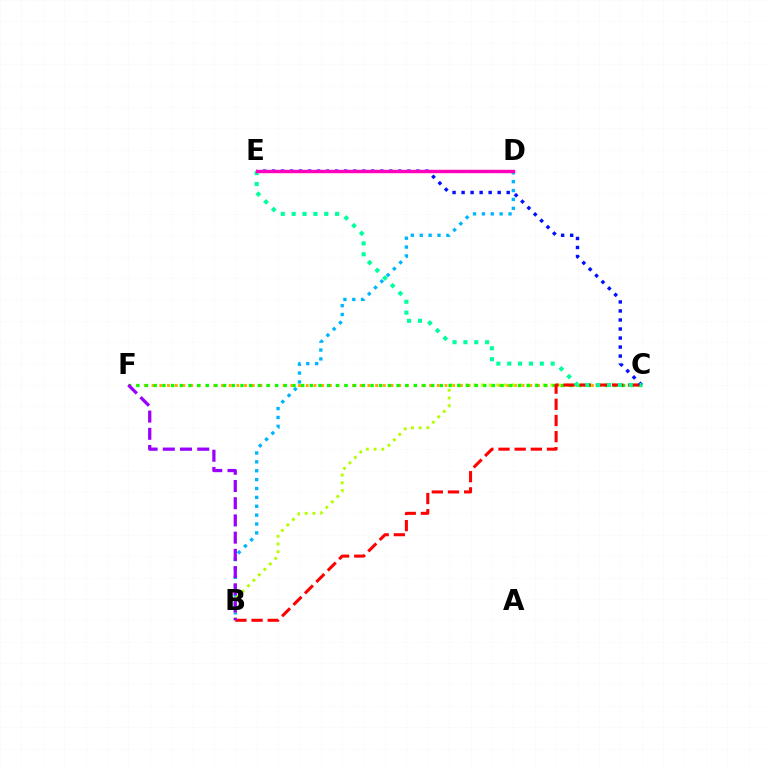{('B', 'D'): [{'color': '#00b5ff', 'line_style': 'dotted', 'thickness': 2.41}], ('C', 'F'): [{'color': '#ffa500', 'line_style': 'dotted', 'thickness': 2.09}, {'color': '#08ff00', 'line_style': 'dotted', 'thickness': 2.36}], ('B', 'C'): [{'color': '#b3ff00', 'line_style': 'dotted', 'thickness': 2.1}, {'color': '#ff0000', 'line_style': 'dashed', 'thickness': 2.19}], ('C', 'E'): [{'color': '#0010ff', 'line_style': 'dotted', 'thickness': 2.45}, {'color': '#00ff9d', 'line_style': 'dotted', 'thickness': 2.95}], ('B', 'F'): [{'color': '#9b00ff', 'line_style': 'dashed', 'thickness': 2.34}], ('D', 'E'): [{'color': '#ff00bd', 'line_style': 'solid', 'thickness': 2.45}]}